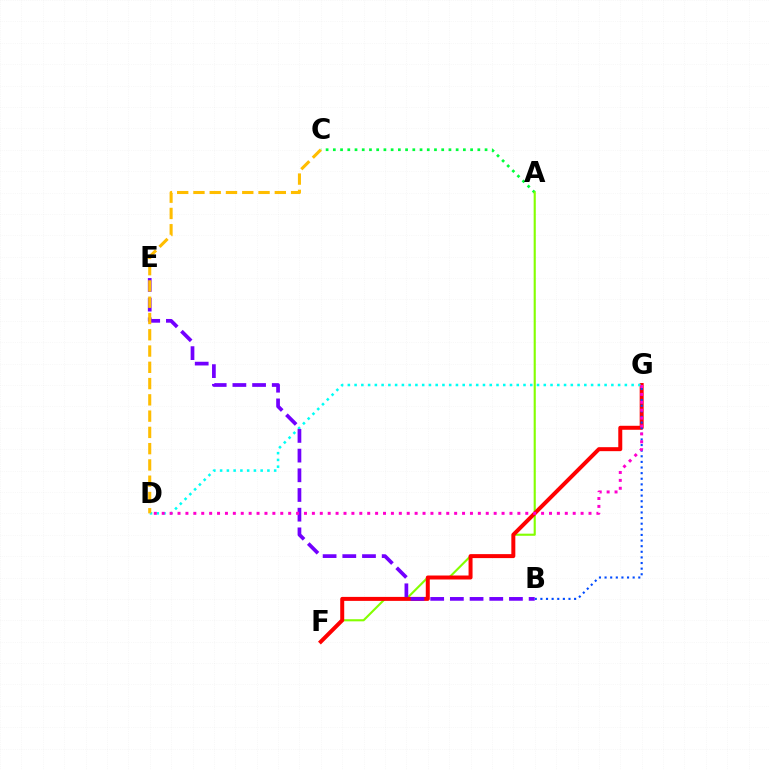{('A', 'C'): [{'color': '#00ff39', 'line_style': 'dotted', 'thickness': 1.96}], ('A', 'F'): [{'color': '#84ff00', 'line_style': 'solid', 'thickness': 1.52}], ('F', 'G'): [{'color': '#ff0000', 'line_style': 'solid', 'thickness': 2.87}], ('B', 'G'): [{'color': '#004bff', 'line_style': 'dotted', 'thickness': 1.53}], ('D', 'G'): [{'color': '#00fff6', 'line_style': 'dotted', 'thickness': 1.84}, {'color': '#ff00cf', 'line_style': 'dotted', 'thickness': 2.15}], ('B', 'E'): [{'color': '#7200ff', 'line_style': 'dashed', 'thickness': 2.67}], ('C', 'D'): [{'color': '#ffbd00', 'line_style': 'dashed', 'thickness': 2.21}]}